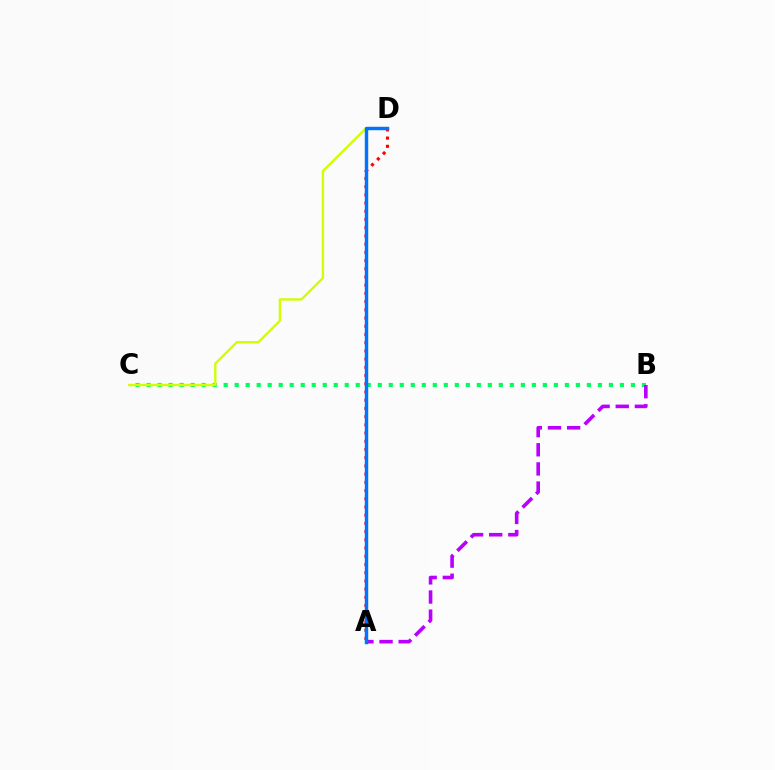{('B', 'C'): [{'color': '#00ff5c', 'line_style': 'dotted', 'thickness': 2.99}], ('C', 'D'): [{'color': '#d1ff00', 'line_style': 'solid', 'thickness': 1.7}], ('A', 'D'): [{'color': '#ff0000', 'line_style': 'dotted', 'thickness': 2.23}, {'color': '#0074ff', 'line_style': 'solid', 'thickness': 2.48}], ('A', 'B'): [{'color': '#b900ff', 'line_style': 'dashed', 'thickness': 2.6}]}